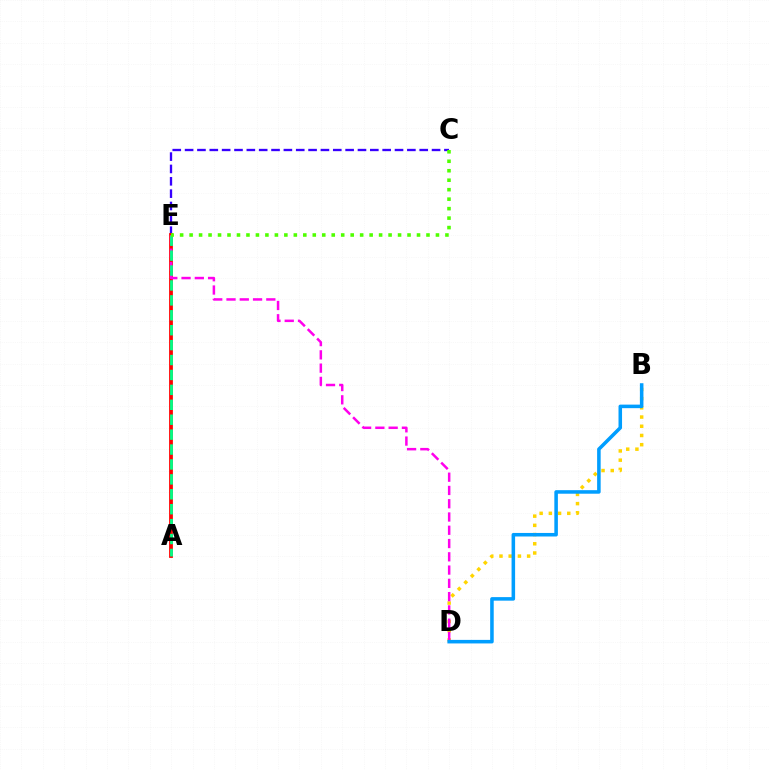{('C', 'E'): [{'color': '#3700ff', 'line_style': 'dashed', 'thickness': 1.68}, {'color': '#4fff00', 'line_style': 'dotted', 'thickness': 2.57}], ('B', 'D'): [{'color': '#ffd500', 'line_style': 'dotted', 'thickness': 2.5}, {'color': '#009eff', 'line_style': 'solid', 'thickness': 2.55}], ('A', 'E'): [{'color': '#ff0000', 'line_style': 'solid', 'thickness': 2.72}, {'color': '#00ff86', 'line_style': 'dashed', 'thickness': 2.03}], ('D', 'E'): [{'color': '#ff00ed', 'line_style': 'dashed', 'thickness': 1.8}]}